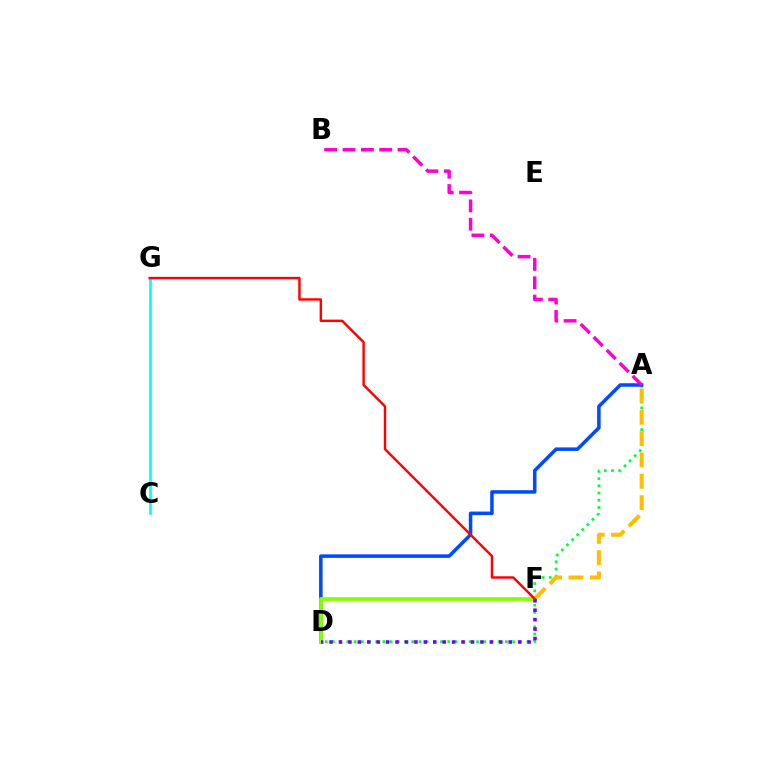{('A', 'D'): [{'color': '#00ff39', 'line_style': 'dotted', 'thickness': 1.96}, {'color': '#004bff', 'line_style': 'solid', 'thickness': 2.55}], ('A', 'F'): [{'color': '#ffbd00', 'line_style': 'dashed', 'thickness': 2.9}], ('D', 'F'): [{'color': '#84ff00', 'line_style': 'solid', 'thickness': 2.73}, {'color': '#7200ff', 'line_style': 'dotted', 'thickness': 2.56}], ('A', 'B'): [{'color': '#ff00cf', 'line_style': 'dashed', 'thickness': 2.49}], ('C', 'G'): [{'color': '#00fff6', 'line_style': 'solid', 'thickness': 1.9}], ('F', 'G'): [{'color': '#ff0000', 'line_style': 'solid', 'thickness': 1.75}]}